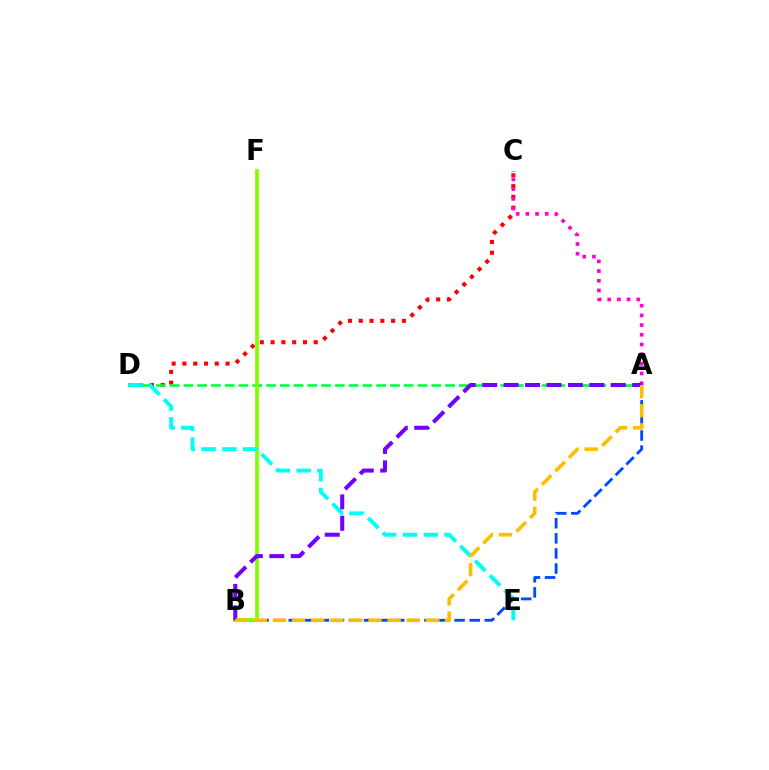{('C', 'D'): [{'color': '#ff0000', 'line_style': 'dotted', 'thickness': 2.93}], ('A', 'B'): [{'color': '#004bff', 'line_style': 'dashed', 'thickness': 2.05}, {'color': '#7200ff', 'line_style': 'dashed', 'thickness': 2.91}, {'color': '#ffbd00', 'line_style': 'dashed', 'thickness': 2.59}], ('A', 'D'): [{'color': '#00ff39', 'line_style': 'dashed', 'thickness': 1.87}], ('A', 'C'): [{'color': '#ff00cf', 'line_style': 'dotted', 'thickness': 2.63}], ('B', 'F'): [{'color': '#84ff00', 'line_style': 'solid', 'thickness': 2.69}], ('D', 'E'): [{'color': '#00fff6', 'line_style': 'dashed', 'thickness': 2.82}]}